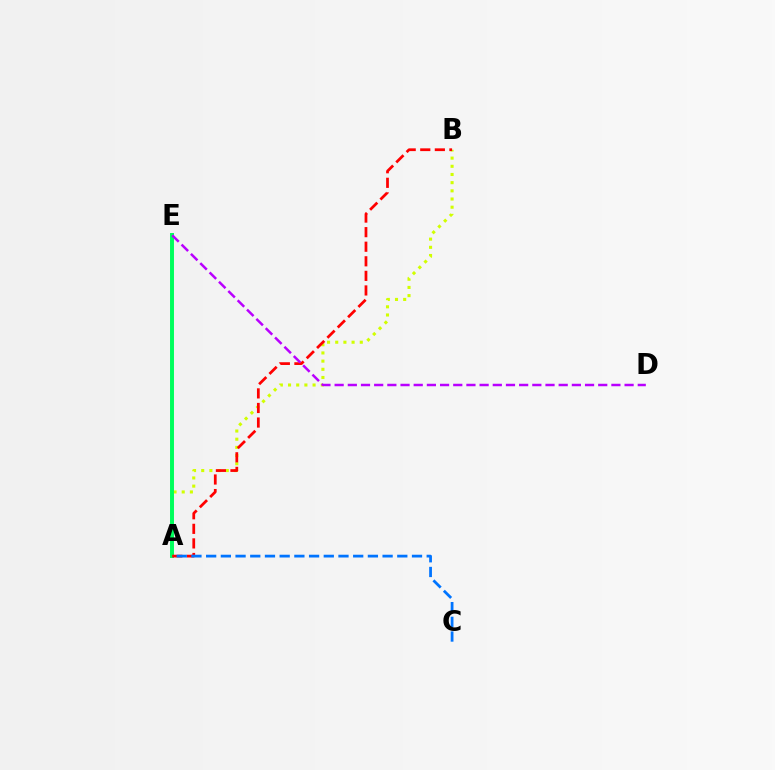{('A', 'B'): [{'color': '#d1ff00', 'line_style': 'dotted', 'thickness': 2.22}, {'color': '#ff0000', 'line_style': 'dashed', 'thickness': 1.98}], ('A', 'E'): [{'color': '#00ff5c', 'line_style': 'solid', 'thickness': 2.84}], ('A', 'C'): [{'color': '#0074ff', 'line_style': 'dashed', 'thickness': 2.0}], ('D', 'E'): [{'color': '#b900ff', 'line_style': 'dashed', 'thickness': 1.79}]}